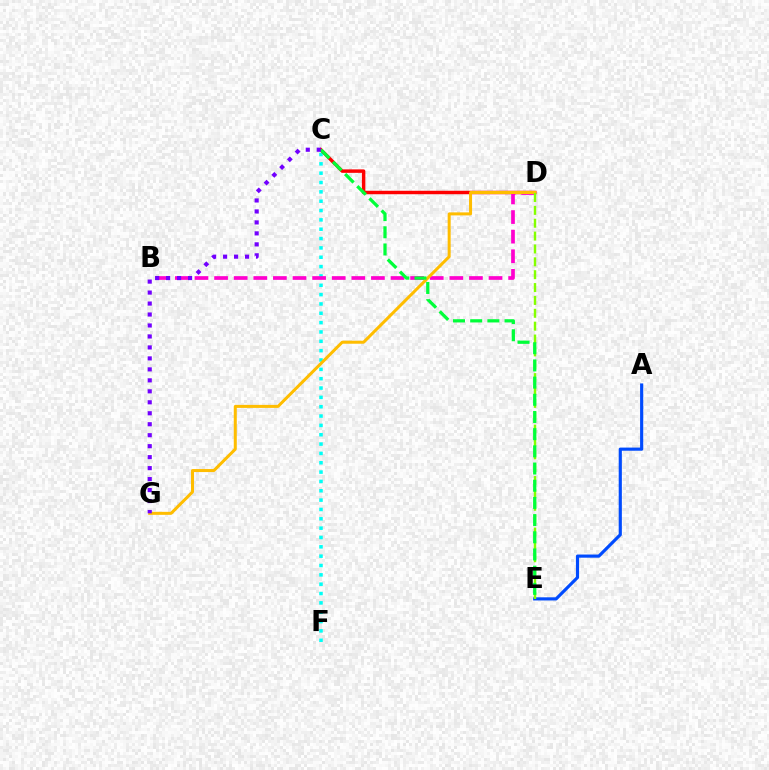{('C', 'F'): [{'color': '#00fff6', 'line_style': 'dotted', 'thickness': 2.54}], ('C', 'D'): [{'color': '#ff0000', 'line_style': 'solid', 'thickness': 2.49}], ('B', 'D'): [{'color': '#ff00cf', 'line_style': 'dashed', 'thickness': 2.66}], ('D', 'G'): [{'color': '#ffbd00', 'line_style': 'solid', 'thickness': 2.17}], ('A', 'E'): [{'color': '#004bff', 'line_style': 'solid', 'thickness': 2.27}], ('D', 'E'): [{'color': '#84ff00', 'line_style': 'dashed', 'thickness': 1.75}], ('C', 'E'): [{'color': '#00ff39', 'line_style': 'dashed', 'thickness': 2.33}], ('C', 'G'): [{'color': '#7200ff', 'line_style': 'dotted', 'thickness': 2.98}]}